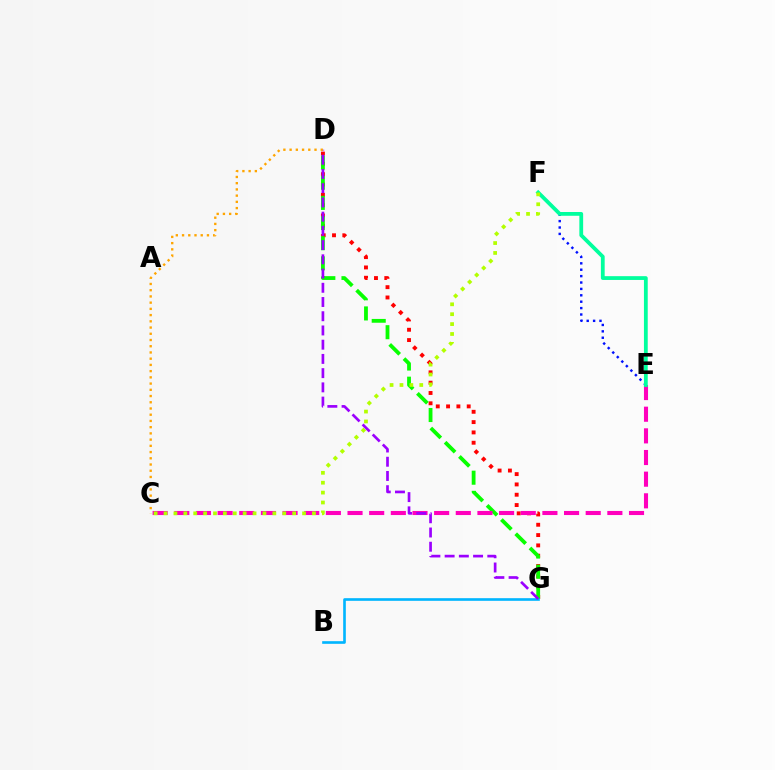{('D', 'G'): [{'color': '#ff0000', 'line_style': 'dotted', 'thickness': 2.8}, {'color': '#08ff00', 'line_style': 'dashed', 'thickness': 2.74}, {'color': '#9b00ff', 'line_style': 'dashed', 'thickness': 1.93}], ('C', 'E'): [{'color': '#ff00bd', 'line_style': 'dashed', 'thickness': 2.94}], ('E', 'F'): [{'color': '#0010ff', 'line_style': 'dotted', 'thickness': 1.74}, {'color': '#00ff9d', 'line_style': 'solid', 'thickness': 2.73}], ('C', 'F'): [{'color': '#b3ff00', 'line_style': 'dotted', 'thickness': 2.69}], ('B', 'G'): [{'color': '#00b5ff', 'line_style': 'solid', 'thickness': 1.9}], ('C', 'D'): [{'color': '#ffa500', 'line_style': 'dotted', 'thickness': 1.69}]}